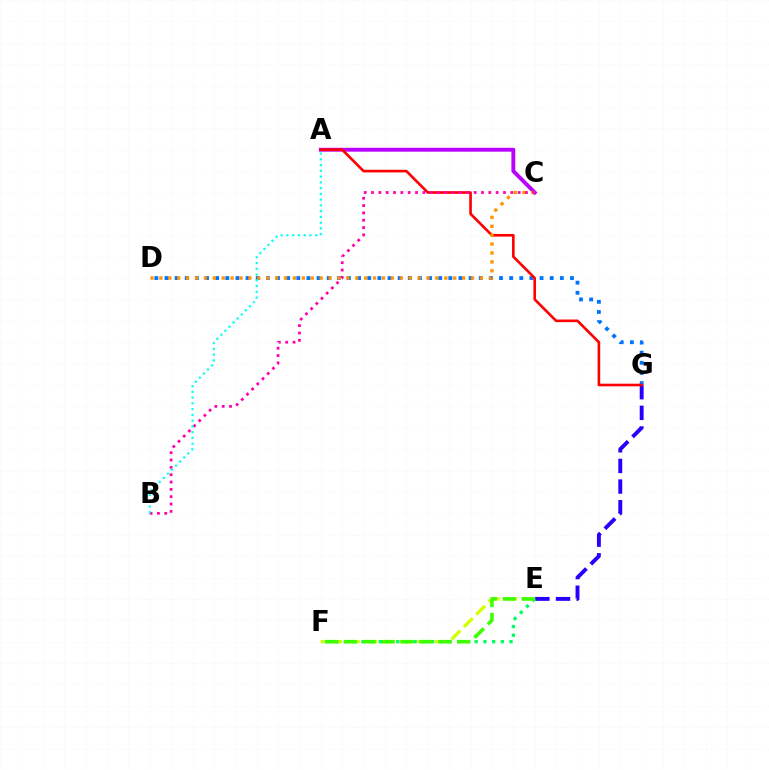{('E', 'F'): [{'color': '#d1ff00', 'line_style': 'dashed', 'thickness': 2.38}, {'color': '#00ff5c', 'line_style': 'dotted', 'thickness': 2.37}, {'color': '#3dff00', 'line_style': 'dashed', 'thickness': 2.57}], ('A', 'C'): [{'color': '#b900ff', 'line_style': 'solid', 'thickness': 2.8}], ('D', 'G'): [{'color': '#0074ff', 'line_style': 'dotted', 'thickness': 2.75}], ('E', 'G'): [{'color': '#2500ff', 'line_style': 'dashed', 'thickness': 2.8}], ('A', 'G'): [{'color': '#ff0000', 'line_style': 'solid', 'thickness': 1.89}], ('C', 'D'): [{'color': '#ff9400', 'line_style': 'dotted', 'thickness': 2.42}], ('B', 'C'): [{'color': '#ff00ac', 'line_style': 'dotted', 'thickness': 1.99}], ('A', 'B'): [{'color': '#00fff6', 'line_style': 'dotted', 'thickness': 1.56}]}